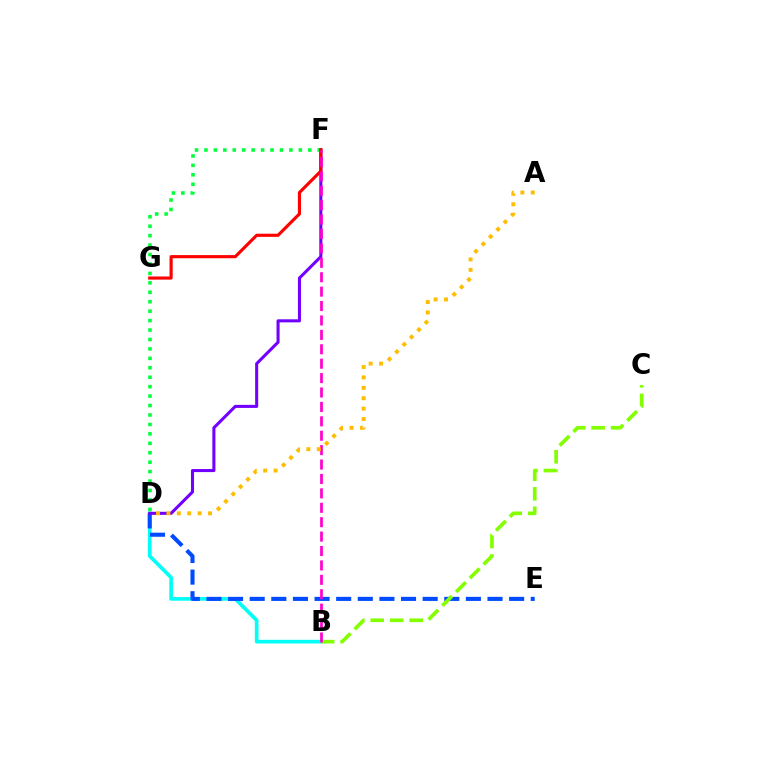{('B', 'D'): [{'color': '#00fff6', 'line_style': 'solid', 'thickness': 2.63}], ('D', 'E'): [{'color': '#004bff', 'line_style': 'dashed', 'thickness': 2.94}], ('D', 'F'): [{'color': '#7200ff', 'line_style': 'solid', 'thickness': 2.2}, {'color': '#00ff39', 'line_style': 'dotted', 'thickness': 2.56}], ('B', 'C'): [{'color': '#84ff00', 'line_style': 'dashed', 'thickness': 2.65}], ('F', 'G'): [{'color': '#ff0000', 'line_style': 'solid', 'thickness': 2.26}], ('B', 'F'): [{'color': '#ff00cf', 'line_style': 'dashed', 'thickness': 1.96}], ('A', 'D'): [{'color': '#ffbd00', 'line_style': 'dotted', 'thickness': 2.83}]}